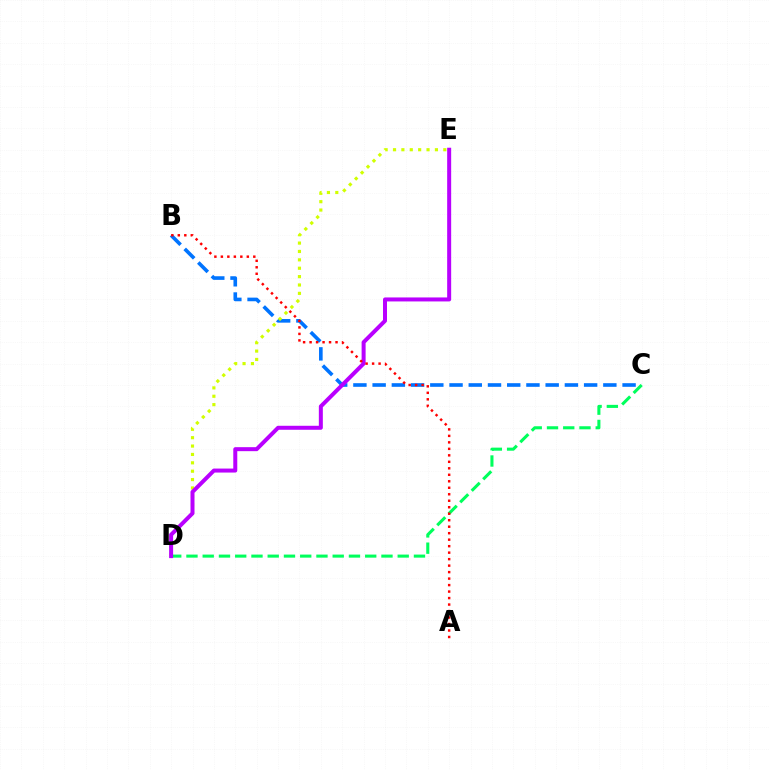{('B', 'C'): [{'color': '#0074ff', 'line_style': 'dashed', 'thickness': 2.61}], ('C', 'D'): [{'color': '#00ff5c', 'line_style': 'dashed', 'thickness': 2.21}], ('D', 'E'): [{'color': '#d1ff00', 'line_style': 'dotted', 'thickness': 2.28}, {'color': '#b900ff', 'line_style': 'solid', 'thickness': 2.88}], ('A', 'B'): [{'color': '#ff0000', 'line_style': 'dotted', 'thickness': 1.76}]}